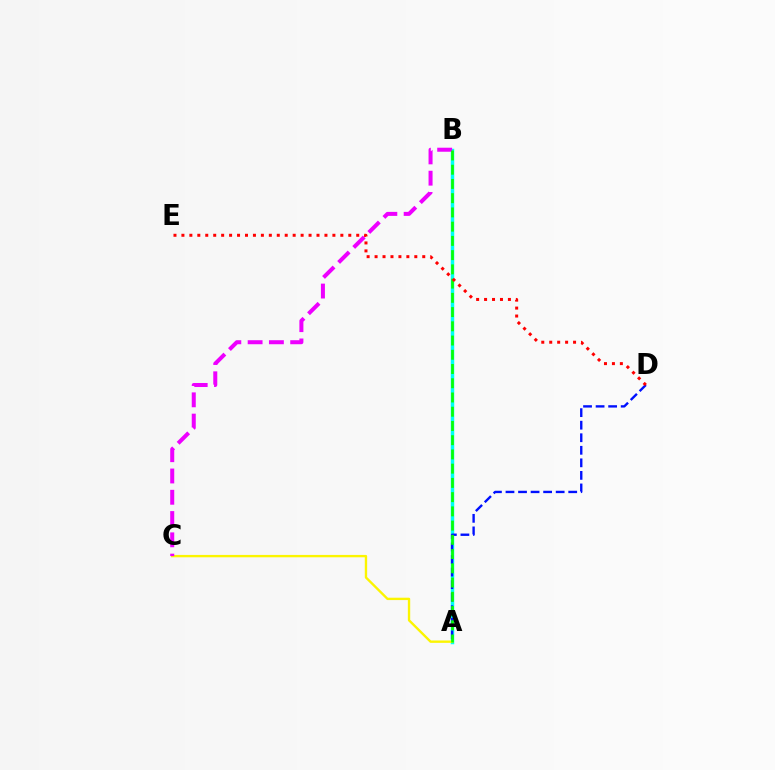{('A', 'B'): [{'color': '#00fff6', 'line_style': 'solid', 'thickness': 2.49}, {'color': '#08ff00', 'line_style': 'dashed', 'thickness': 1.93}], ('A', 'D'): [{'color': '#0010ff', 'line_style': 'dashed', 'thickness': 1.7}], ('A', 'C'): [{'color': '#fcf500', 'line_style': 'solid', 'thickness': 1.71}], ('B', 'C'): [{'color': '#ee00ff', 'line_style': 'dashed', 'thickness': 2.89}], ('D', 'E'): [{'color': '#ff0000', 'line_style': 'dotted', 'thickness': 2.16}]}